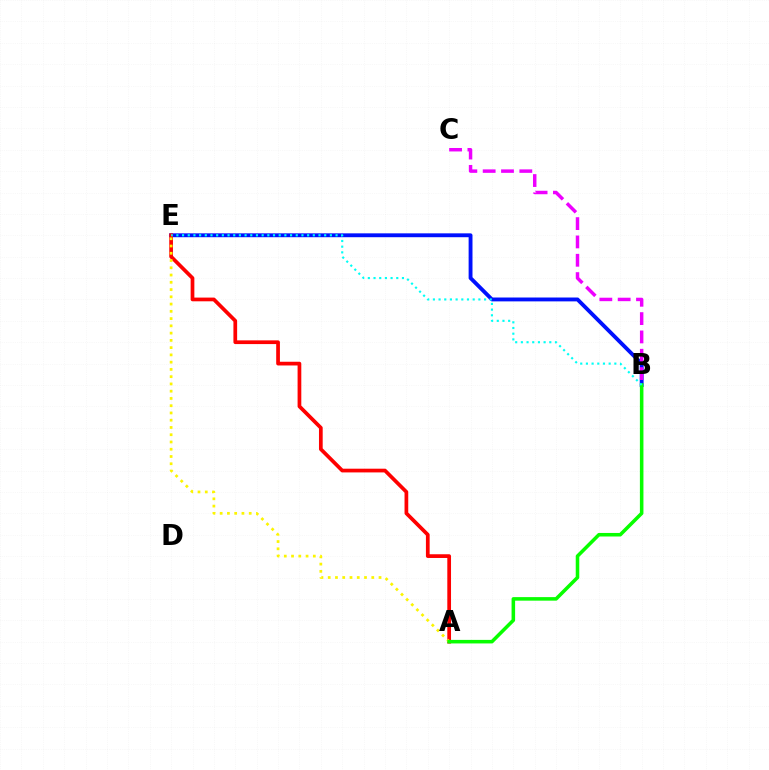{('B', 'E'): [{'color': '#0010ff', 'line_style': 'solid', 'thickness': 2.78}, {'color': '#00fff6', 'line_style': 'dotted', 'thickness': 1.54}], ('A', 'E'): [{'color': '#ff0000', 'line_style': 'solid', 'thickness': 2.68}, {'color': '#fcf500', 'line_style': 'dotted', 'thickness': 1.97}], ('B', 'C'): [{'color': '#ee00ff', 'line_style': 'dashed', 'thickness': 2.49}], ('A', 'B'): [{'color': '#08ff00', 'line_style': 'solid', 'thickness': 2.55}]}